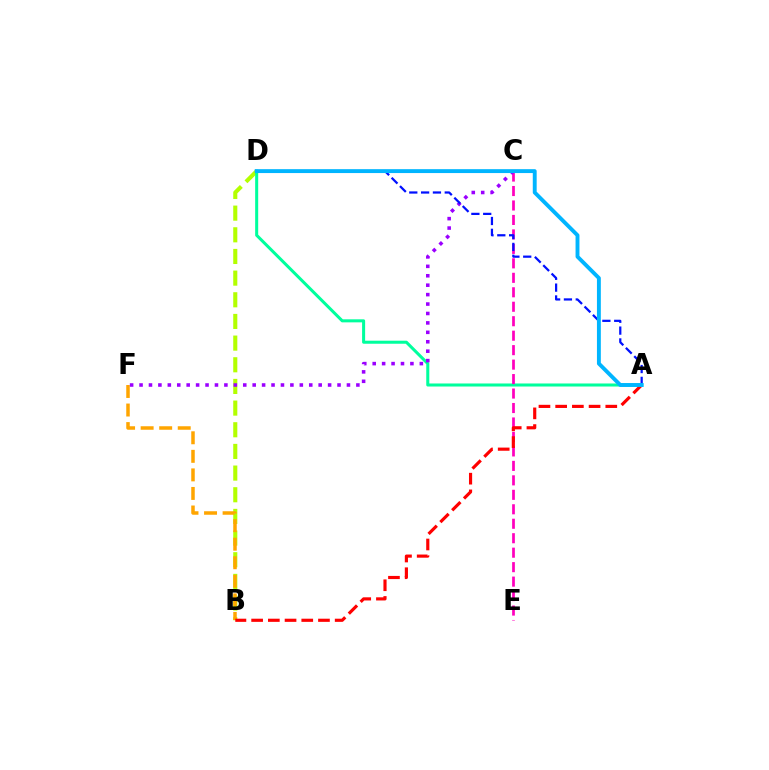{('B', 'D'): [{'color': '#b3ff00', 'line_style': 'dashed', 'thickness': 2.94}], ('C', 'D'): [{'color': '#08ff00', 'line_style': 'dashed', 'thickness': 2.13}], ('A', 'D'): [{'color': '#00ff9d', 'line_style': 'solid', 'thickness': 2.19}, {'color': '#0010ff', 'line_style': 'dashed', 'thickness': 1.61}, {'color': '#00b5ff', 'line_style': 'solid', 'thickness': 2.8}], ('B', 'F'): [{'color': '#ffa500', 'line_style': 'dashed', 'thickness': 2.52}], ('C', 'E'): [{'color': '#ff00bd', 'line_style': 'dashed', 'thickness': 1.97}], ('A', 'B'): [{'color': '#ff0000', 'line_style': 'dashed', 'thickness': 2.27}], ('C', 'F'): [{'color': '#9b00ff', 'line_style': 'dotted', 'thickness': 2.56}]}